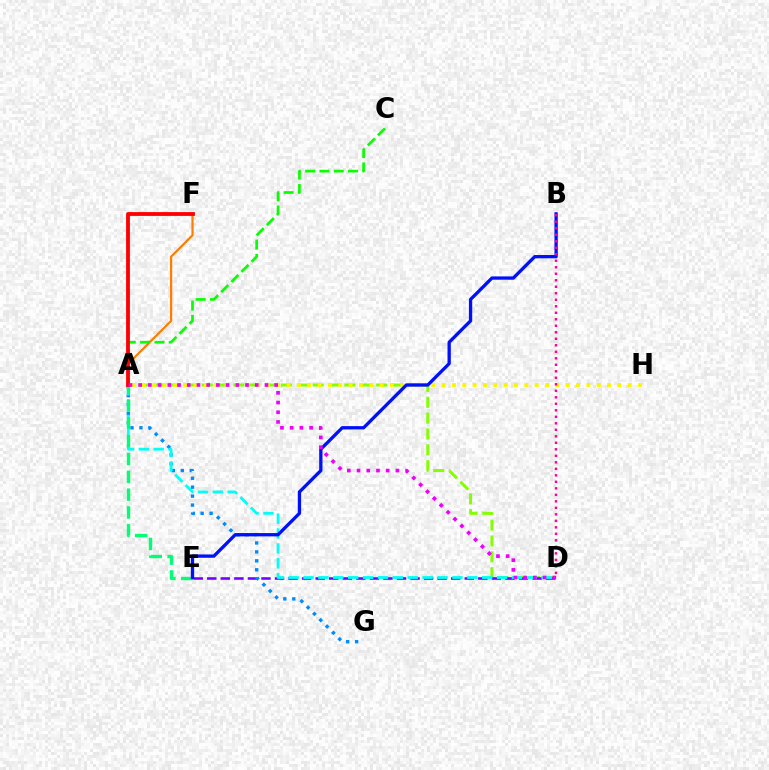{('A', 'D'): [{'color': '#84ff00', 'line_style': 'dashed', 'thickness': 2.15}, {'color': '#00fff6', 'line_style': 'dashed', 'thickness': 2.02}, {'color': '#ee00ff', 'line_style': 'dotted', 'thickness': 2.64}], ('A', 'F'): [{'color': '#ff7c00', 'line_style': 'solid', 'thickness': 1.58}, {'color': '#ff0000', 'line_style': 'solid', 'thickness': 2.75}], ('D', 'E'): [{'color': '#7200ff', 'line_style': 'dashed', 'thickness': 1.84}], ('A', 'G'): [{'color': '#008cff', 'line_style': 'dotted', 'thickness': 2.43}], ('A', 'E'): [{'color': '#00ff74', 'line_style': 'dashed', 'thickness': 2.42}], ('A', 'H'): [{'color': '#fcf500', 'line_style': 'dotted', 'thickness': 2.81}], ('A', 'C'): [{'color': '#08ff00', 'line_style': 'dashed', 'thickness': 1.94}], ('B', 'E'): [{'color': '#0010ff', 'line_style': 'solid', 'thickness': 2.38}], ('B', 'D'): [{'color': '#ff0094', 'line_style': 'dotted', 'thickness': 1.77}]}